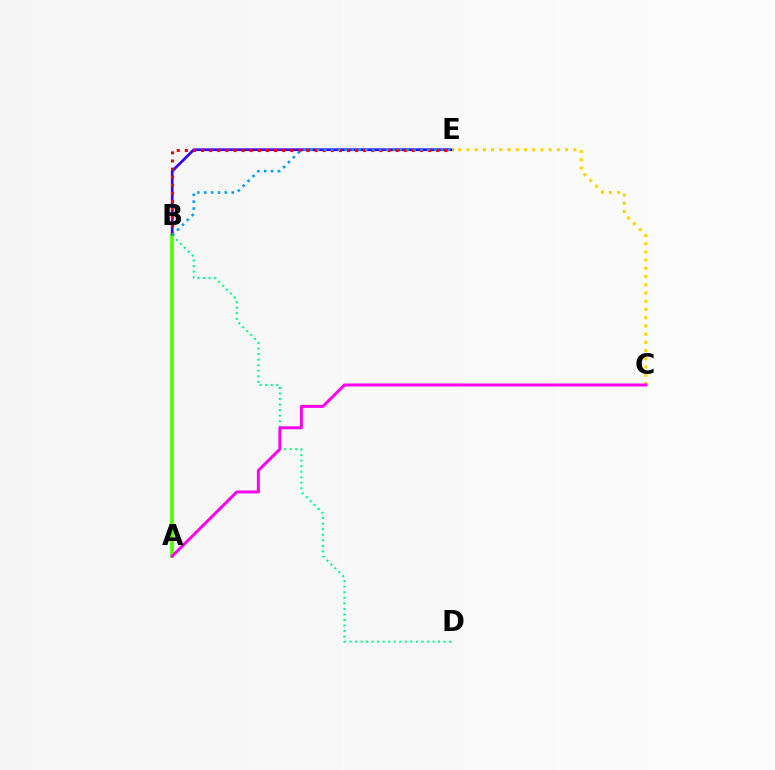{('B', 'E'): [{'color': '#3700ff', 'line_style': 'solid', 'thickness': 1.96}, {'color': '#ff0000', 'line_style': 'dotted', 'thickness': 2.2}, {'color': '#009eff', 'line_style': 'dotted', 'thickness': 1.87}], ('B', 'D'): [{'color': '#00ff86', 'line_style': 'dotted', 'thickness': 1.51}], ('C', 'E'): [{'color': '#ffd500', 'line_style': 'dotted', 'thickness': 2.23}], ('A', 'B'): [{'color': '#4fff00', 'line_style': 'solid', 'thickness': 2.65}], ('A', 'C'): [{'color': '#ff00ed', 'line_style': 'solid', 'thickness': 2.14}]}